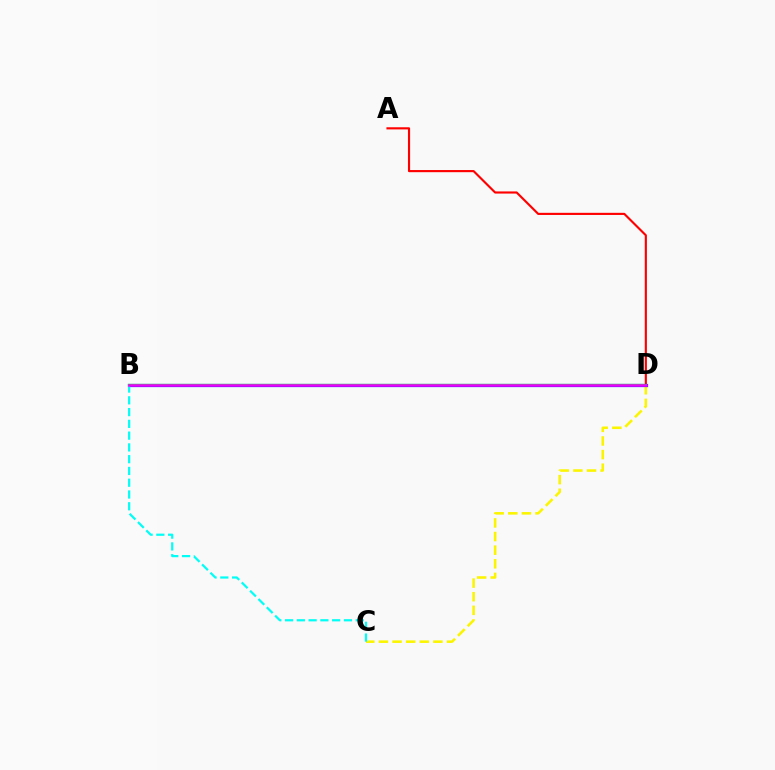{('A', 'D'): [{'color': '#ff0000', 'line_style': 'solid', 'thickness': 1.54}], ('C', 'D'): [{'color': '#fcf500', 'line_style': 'dashed', 'thickness': 1.85}], ('B', 'D'): [{'color': '#0010ff', 'line_style': 'solid', 'thickness': 2.31}, {'color': '#08ff00', 'line_style': 'solid', 'thickness': 1.58}, {'color': '#ee00ff', 'line_style': 'solid', 'thickness': 1.85}], ('B', 'C'): [{'color': '#00fff6', 'line_style': 'dashed', 'thickness': 1.6}]}